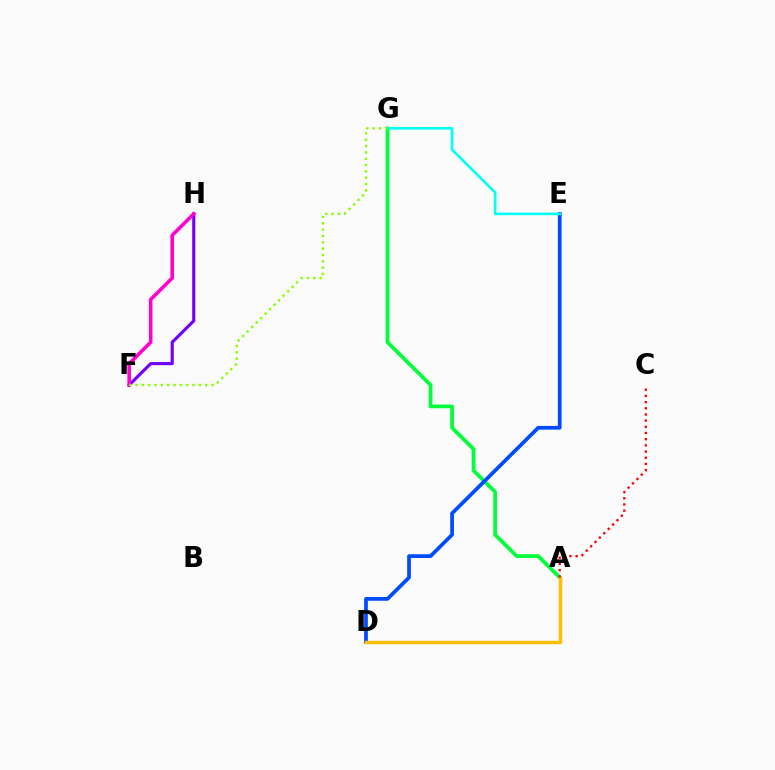{('A', 'G'): [{'color': '#00ff39', 'line_style': 'solid', 'thickness': 2.7}], ('D', 'E'): [{'color': '#004bff', 'line_style': 'solid', 'thickness': 2.68}], ('E', 'G'): [{'color': '#00fff6', 'line_style': 'solid', 'thickness': 1.89}], ('F', 'H'): [{'color': '#7200ff', 'line_style': 'solid', 'thickness': 2.25}, {'color': '#ff00cf', 'line_style': 'solid', 'thickness': 2.57}], ('A', 'D'): [{'color': '#ffbd00', 'line_style': 'solid', 'thickness': 2.46}], ('F', 'G'): [{'color': '#84ff00', 'line_style': 'dotted', 'thickness': 1.72}], ('A', 'C'): [{'color': '#ff0000', 'line_style': 'dotted', 'thickness': 1.68}]}